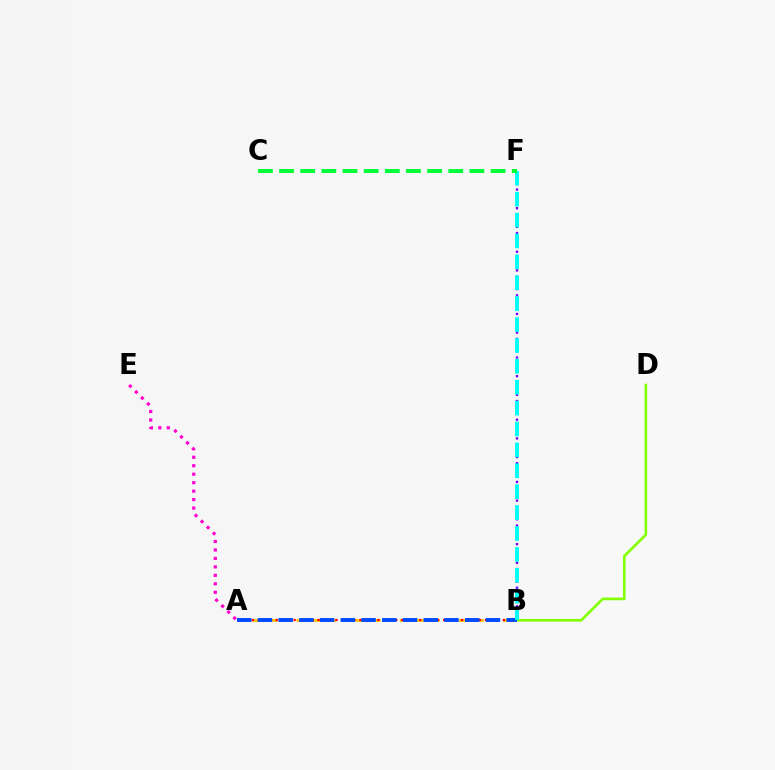{('A', 'B'): [{'color': '#ffbd00', 'line_style': 'dashed', 'thickness': 2.0}, {'color': '#ff0000', 'line_style': 'dotted', 'thickness': 1.62}, {'color': '#004bff', 'line_style': 'dashed', 'thickness': 2.82}], ('B', 'F'): [{'color': '#7200ff', 'line_style': 'dotted', 'thickness': 1.69}, {'color': '#00fff6', 'line_style': 'dashed', 'thickness': 2.84}], ('B', 'D'): [{'color': '#84ff00', 'line_style': 'solid', 'thickness': 1.9}], ('C', 'F'): [{'color': '#00ff39', 'line_style': 'dashed', 'thickness': 2.87}], ('A', 'E'): [{'color': '#ff00cf', 'line_style': 'dotted', 'thickness': 2.3}]}